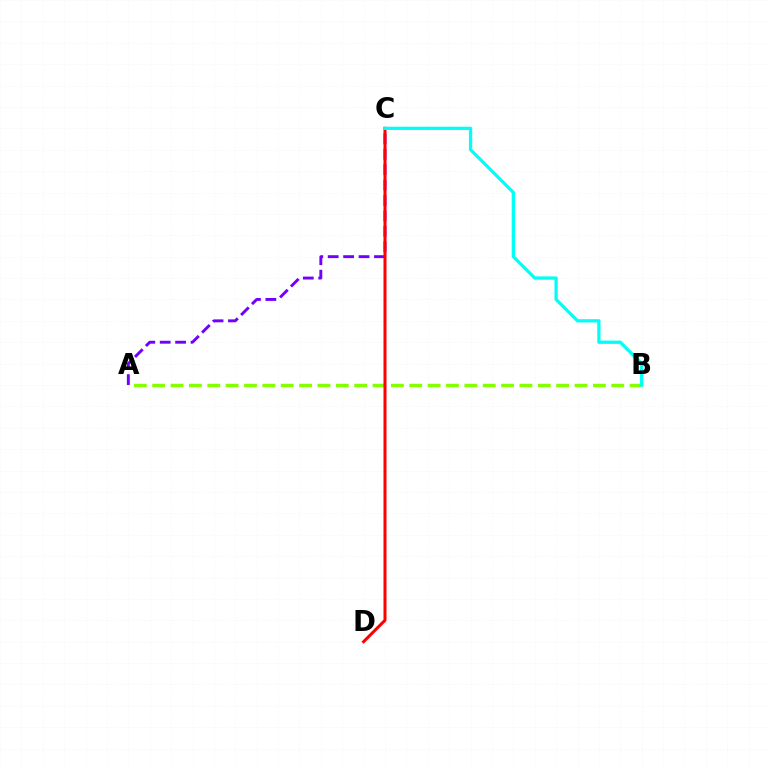{('A', 'B'): [{'color': '#84ff00', 'line_style': 'dashed', 'thickness': 2.49}], ('A', 'C'): [{'color': '#7200ff', 'line_style': 'dashed', 'thickness': 2.1}], ('C', 'D'): [{'color': '#ff0000', 'line_style': 'solid', 'thickness': 2.18}], ('B', 'C'): [{'color': '#00fff6', 'line_style': 'solid', 'thickness': 2.36}]}